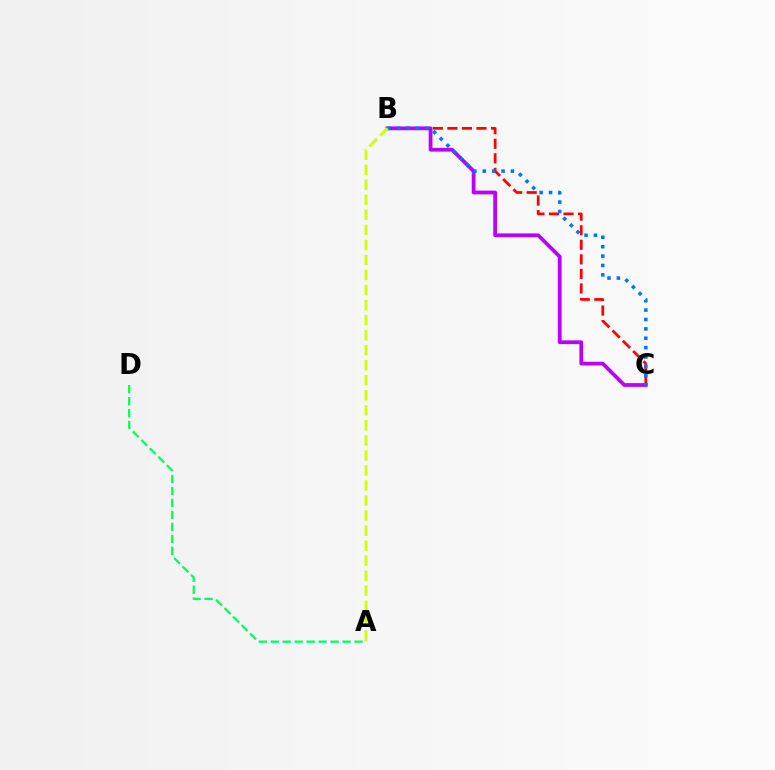{('B', 'C'): [{'color': '#ff0000', 'line_style': 'dashed', 'thickness': 1.98}, {'color': '#b900ff', 'line_style': 'solid', 'thickness': 2.71}, {'color': '#0074ff', 'line_style': 'dotted', 'thickness': 2.55}], ('A', 'D'): [{'color': '#00ff5c', 'line_style': 'dashed', 'thickness': 1.63}], ('A', 'B'): [{'color': '#d1ff00', 'line_style': 'dashed', 'thickness': 2.04}]}